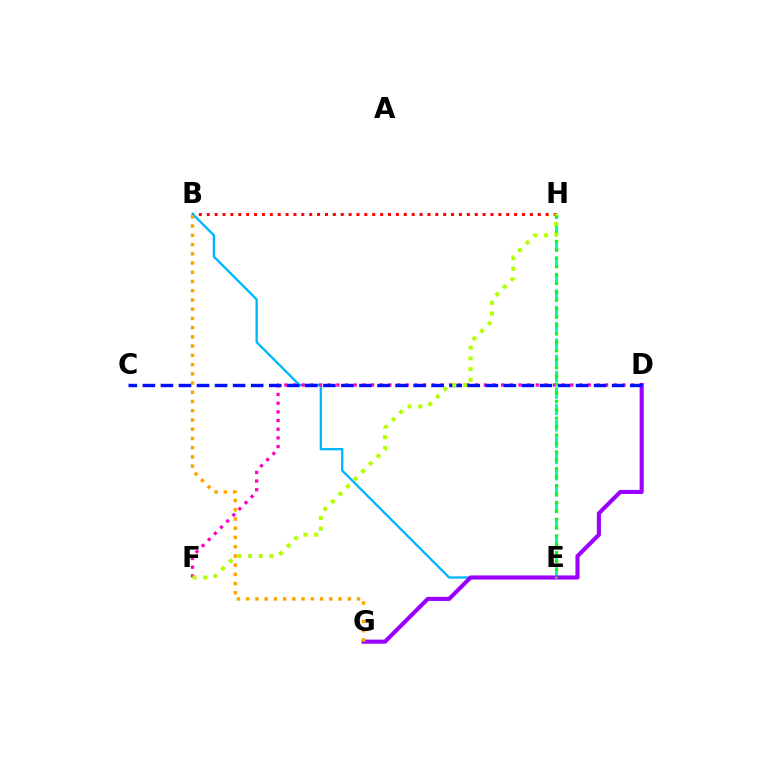{('E', 'H'): [{'color': '#00ff9d', 'line_style': 'dashed', 'thickness': 2.22}, {'color': '#08ff00', 'line_style': 'dotted', 'thickness': 2.29}], ('B', 'E'): [{'color': '#00b5ff', 'line_style': 'solid', 'thickness': 1.67}], ('B', 'H'): [{'color': '#ff0000', 'line_style': 'dotted', 'thickness': 2.14}], ('D', 'F'): [{'color': '#ff00bd', 'line_style': 'dotted', 'thickness': 2.36}], ('D', 'G'): [{'color': '#9b00ff', 'line_style': 'solid', 'thickness': 2.96}], ('B', 'G'): [{'color': '#ffa500', 'line_style': 'dotted', 'thickness': 2.51}], ('C', 'D'): [{'color': '#0010ff', 'line_style': 'dashed', 'thickness': 2.45}], ('F', 'H'): [{'color': '#b3ff00', 'line_style': 'dotted', 'thickness': 2.91}]}